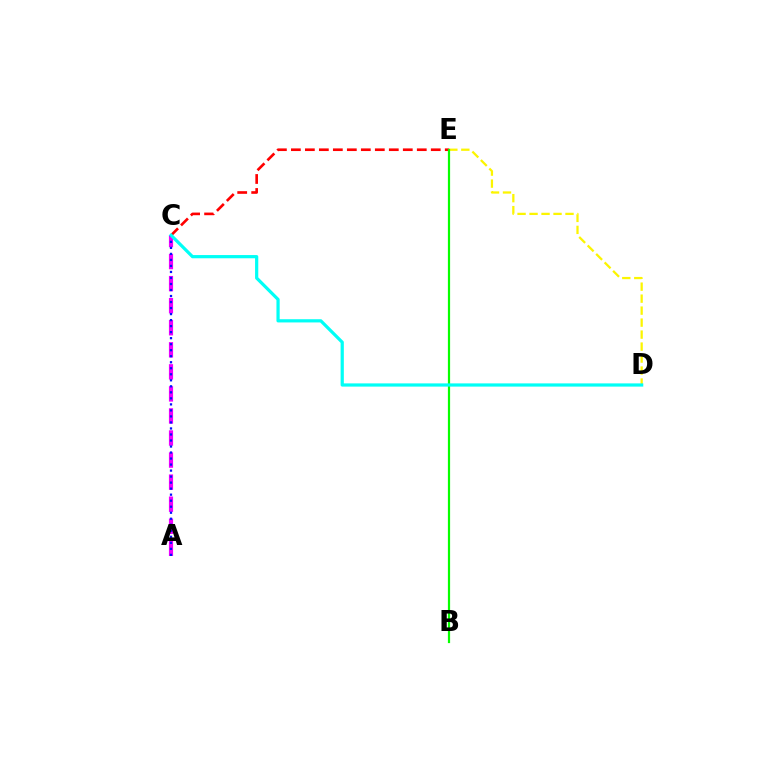{('C', 'E'): [{'color': '#ff0000', 'line_style': 'dashed', 'thickness': 1.9}], ('A', 'C'): [{'color': '#ee00ff', 'line_style': 'dashed', 'thickness': 3.0}, {'color': '#0010ff', 'line_style': 'dotted', 'thickness': 1.64}], ('D', 'E'): [{'color': '#fcf500', 'line_style': 'dashed', 'thickness': 1.63}], ('B', 'E'): [{'color': '#08ff00', 'line_style': 'solid', 'thickness': 1.59}], ('C', 'D'): [{'color': '#00fff6', 'line_style': 'solid', 'thickness': 2.32}]}